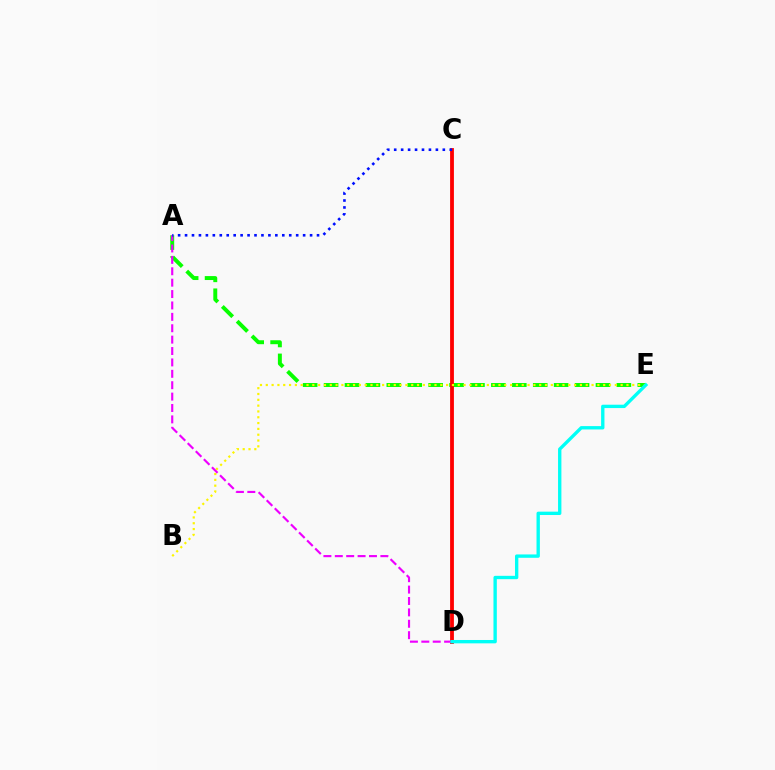{('A', 'E'): [{'color': '#08ff00', 'line_style': 'dashed', 'thickness': 2.84}], ('C', 'D'): [{'color': '#ff0000', 'line_style': 'solid', 'thickness': 2.74}], ('B', 'E'): [{'color': '#fcf500', 'line_style': 'dotted', 'thickness': 1.58}], ('A', 'D'): [{'color': '#ee00ff', 'line_style': 'dashed', 'thickness': 1.55}], ('A', 'C'): [{'color': '#0010ff', 'line_style': 'dotted', 'thickness': 1.89}], ('D', 'E'): [{'color': '#00fff6', 'line_style': 'solid', 'thickness': 2.41}]}